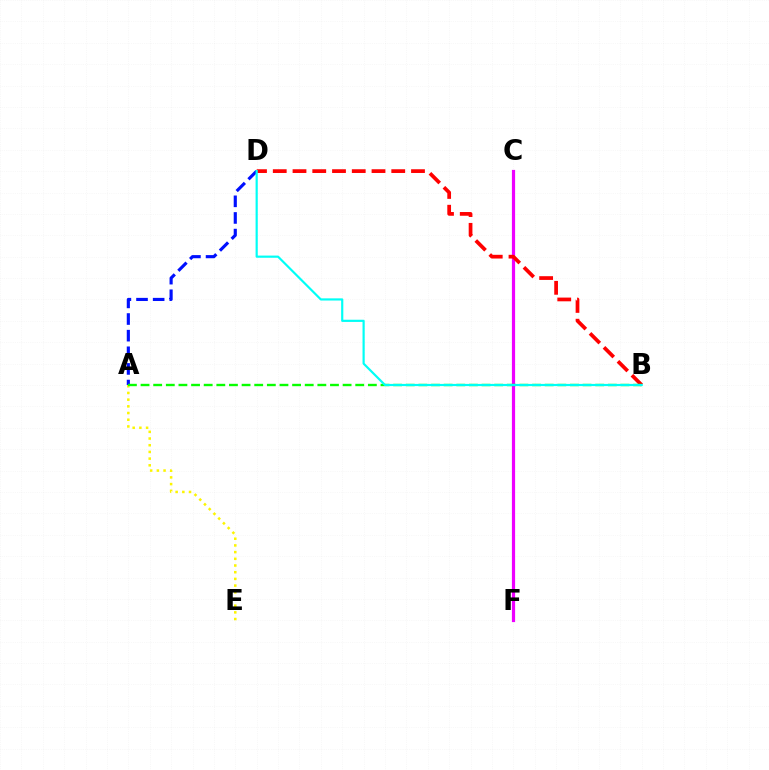{('A', 'D'): [{'color': '#0010ff', 'line_style': 'dashed', 'thickness': 2.26}], ('C', 'F'): [{'color': '#ee00ff', 'line_style': 'solid', 'thickness': 2.31}], ('B', 'D'): [{'color': '#ff0000', 'line_style': 'dashed', 'thickness': 2.68}, {'color': '#00fff6', 'line_style': 'solid', 'thickness': 1.57}], ('A', 'E'): [{'color': '#fcf500', 'line_style': 'dotted', 'thickness': 1.82}], ('A', 'B'): [{'color': '#08ff00', 'line_style': 'dashed', 'thickness': 1.72}]}